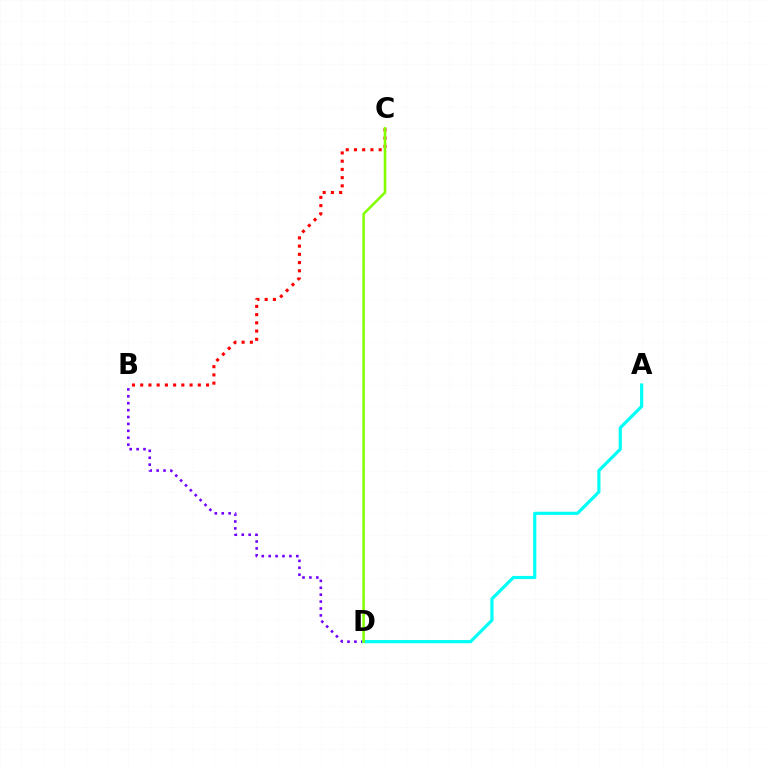{('B', 'D'): [{'color': '#7200ff', 'line_style': 'dotted', 'thickness': 1.88}], ('A', 'D'): [{'color': '#00fff6', 'line_style': 'solid', 'thickness': 2.29}], ('B', 'C'): [{'color': '#ff0000', 'line_style': 'dotted', 'thickness': 2.24}], ('C', 'D'): [{'color': '#84ff00', 'line_style': 'solid', 'thickness': 1.84}]}